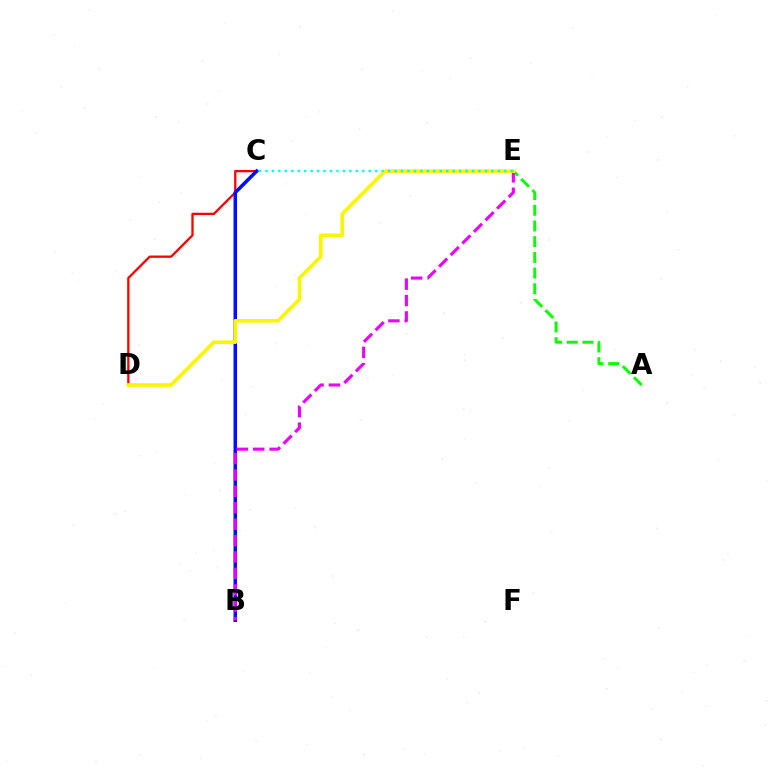{('C', 'D'): [{'color': '#ff0000', 'line_style': 'solid', 'thickness': 1.66}], ('A', 'E'): [{'color': '#08ff00', 'line_style': 'dashed', 'thickness': 2.13}], ('B', 'C'): [{'color': '#0010ff', 'line_style': 'solid', 'thickness': 2.54}], ('B', 'E'): [{'color': '#ee00ff', 'line_style': 'dashed', 'thickness': 2.23}], ('D', 'E'): [{'color': '#fcf500', 'line_style': 'solid', 'thickness': 2.62}], ('C', 'E'): [{'color': '#00fff6', 'line_style': 'dotted', 'thickness': 1.75}]}